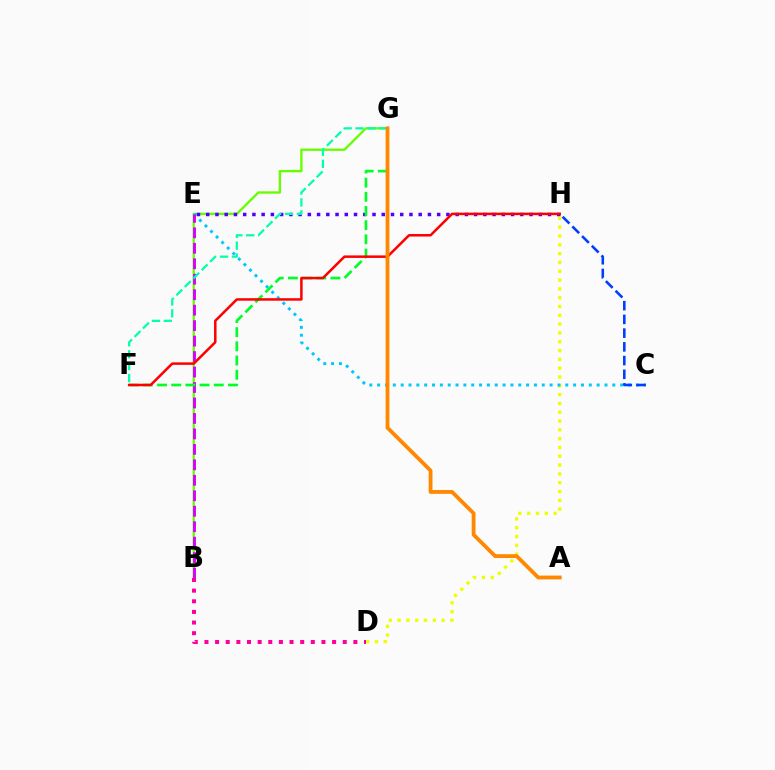{('D', 'H'): [{'color': '#eeff00', 'line_style': 'dotted', 'thickness': 2.39}], ('B', 'G'): [{'color': '#66ff00', 'line_style': 'solid', 'thickness': 1.69}], ('C', 'E'): [{'color': '#00c7ff', 'line_style': 'dotted', 'thickness': 2.13}], ('E', 'H'): [{'color': '#4f00ff', 'line_style': 'dotted', 'thickness': 2.51}], ('B', 'D'): [{'color': '#ff00a0', 'line_style': 'dotted', 'thickness': 2.89}], ('B', 'E'): [{'color': '#d600ff', 'line_style': 'dashed', 'thickness': 2.1}], ('C', 'H'): [{'color': '#003fff', 'line_style': 'dashed', 'thickness': 1.86}], ('F', 'G'): [{'color': '#00ff27', 'line_style': 'dashed', 'thickness': 1.93}, {'color': '#00ffaf', 'line_style': 'dashed', 'thickness': 1.62}], ('F', 'H'): [{'color': '#ff0000', 'line_style': 'solid', 'thickness': 1.81}], ('A', 'G'): [{'color': '#ff8800', 'line_style': 'solid', 'thickness': 2.74}]}